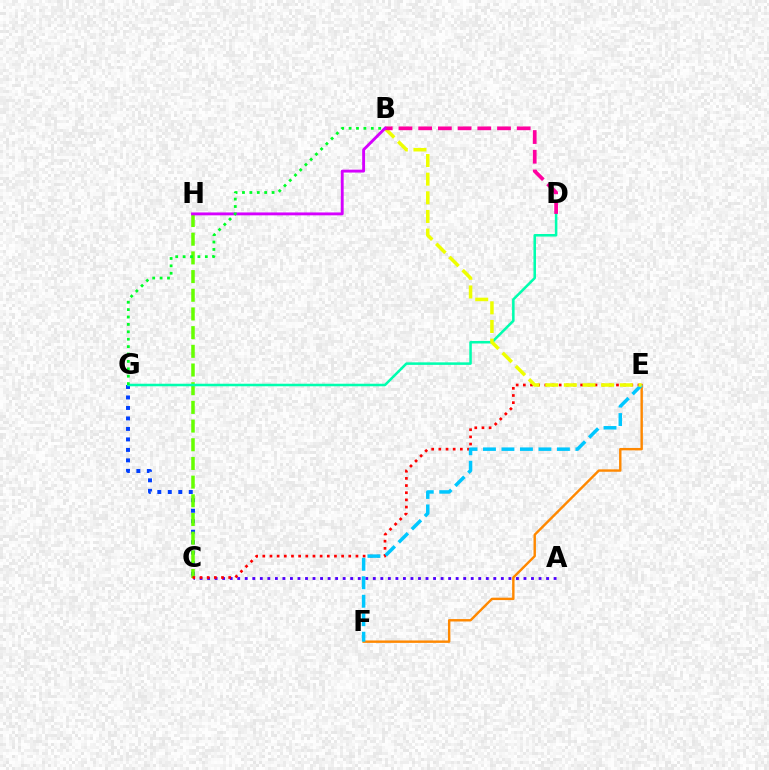{('A', 'C'): [{'color': '#4f00ff', 'line_style': 'dotted', 'thickness': 2.05}], ('C', 'G'): [{'color': '#003fff', 'line_style': 'dotted', 'thickness': 2.85}], ('C', 'H'): [{'color': '#66ff00', 'line_style': 'dashed', 'thickness': 2.54}], ('C', 'E'): [{'color': '#ff0000', 'line_style': 'dotted', 'thickness': 1.95}], ('E', 'F'): [{'color': '#ff8800', 'line_style': 'solid', 'thickness': 1.74}, {'color': '#00c7ff', 'line_style': 'dashed', 'thickness': 2.51}], ('D', 'G'): [{'color': '#00ffaf', 'line_style': 'solid', 'thickness': 1.83}], ('B', 'E'): [{'color': '#eeff00', 'line_style': 'dashed', 'thickness': 2.53}], ('B', 'D'): [{'color': '#ff00a0', 'line_style': 'dashed', 'thickness': 2.68}], ('B', 'H'): [{'color': '#d600ff', 'line_style': 'solid', 'thickness': 2.07}], ('B', 'G'): [{'color': '#00ff27', 'line_style': 'dotted', 'thickness': 2.01}]}